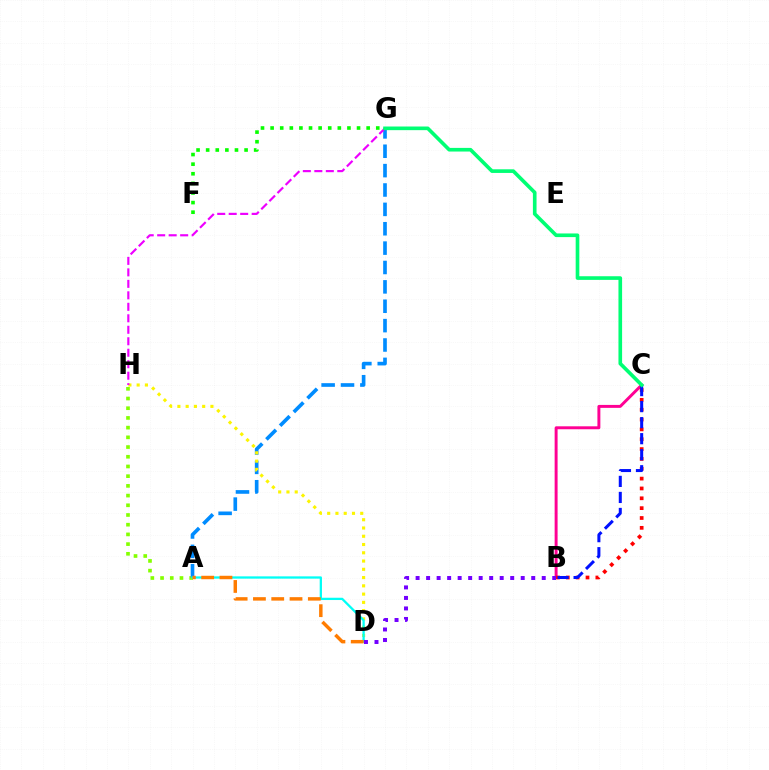{('F', 'G'): [{'color': '#08ff00', 'line_style': 'dotted', 'thickness': 2.61}], ('A', 'H'): [{'color': '#84ff00', 'line_style': 'dotted', 'thickness': 2.64}], ('A', 'G'): [{'color': '#008cff', 'line_style': 'dashed', 'thickness': 2.63}], ('D', 'H'): [{'color': '#fcf500', 'line_style': 'dotted', 'thickness': 2.25}], ('A', 'D'): [{'color': '#00fff6', 'line_style': 'solid', 'thickness': 1.64}, {'color': '#ff7c00', 'line_style': 'dashed', 'thickness': 2.48}], ('B', 'C'): [{'color': '#ff0094', 'line_style': 'solid', 'thickness': 2.12}, {'color': '#ff0000', 'line_style': 'dotted', 'thickness': 2.68}, {'color': '#0010ff', 'line_style': 'dashed', 'thickness': 2.18}], ('G', 'H'): [{'color': '#ee00ff', 'line_style': 'dashed', 'thickness': 1.56}], ('C', 'G'): [{'color': '#00ff74', 'line_style': 'solid', 'thickness': 2.62}], ('B', 'D'): [{'color': '#7200ff', 'line_style': 'dotted', 'thickness': 2.86}]}